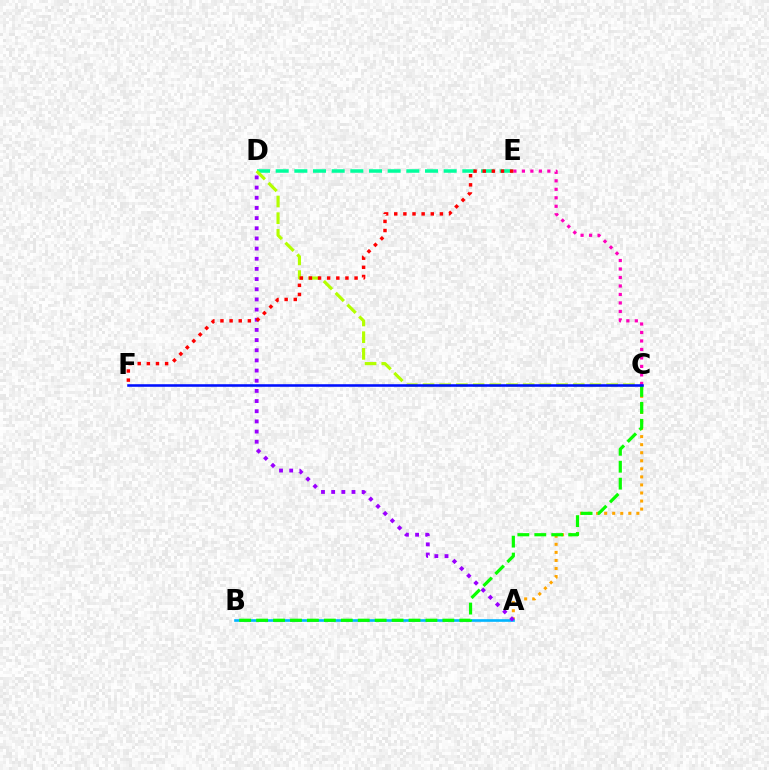{('D', 'E'): [{'color': '#00ff9d', 'line_style': 'dashed', 'thickness': 2.54}], ('C', 'D'): [{'color': '#b3ff00', 'line_style': 'dashed', 'thickness': 2.27}], ('A', 'C'): [{'color': '#ffa500', 'line_style': 'dotted', 'thickness': 2.19}], ('A', 'B'): [{'color': '#00b5ff', 'line_style': 'solid', 'thickness': 1.89}], ('B', 'C'): [{'color': '#08ff00', 'line_style': 'dashed', 'thickness': 2.3}], ('C', 'E'): [{'color': '#ff00bd', 'line_style': 'dotted', 'thickness': 2.31}], ('A', 'D'): [{'color': '#9b00ff', 'line_style': 'dotted', 'thickness': 2.76}], ('E', 'F'): [{'color': '#ff0000', 'line_style': 'dotted', 'thickness': 2.48}], ('C', 'F'): [{'color': '#0010ff', 'line_style': 'solid', 'thickness': 1.85}]}